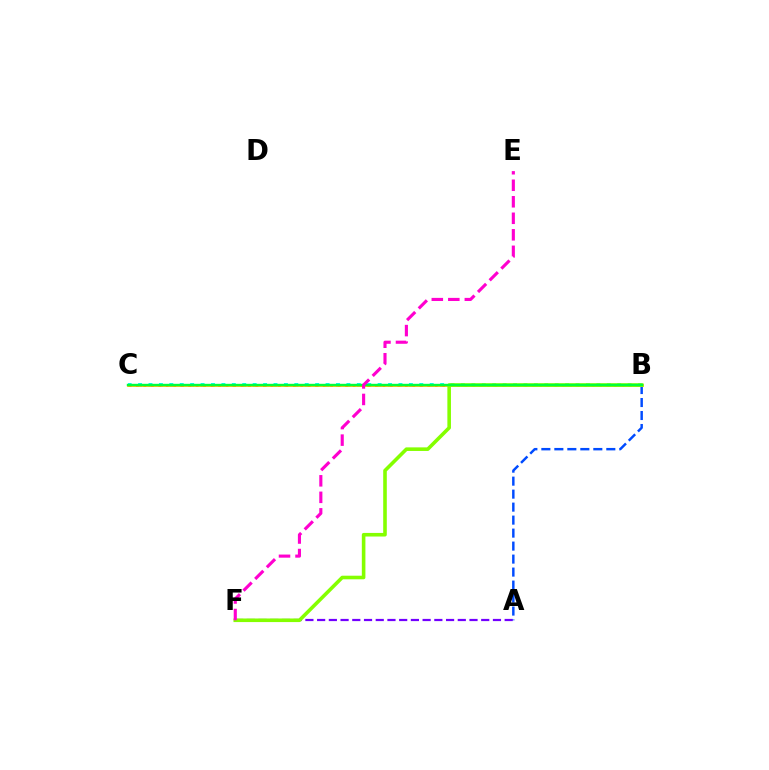{('B', 'C'): [{'color': '#00fff6', 'line_style': 'dotted', 'thickness': 2.83}, {'color': '#ff0000', 'line_style': 'dotted', 'thickness': 2.03}, {'color': '#ffbd00', 'line_style': 'solid', 'thickness': 1.99}, {'color': '#00ff39', 'line_style': 'solid', 'thickness': 1.73}], ('A', 'F'): [{'color': '#7200ff', 'line_style': 'dashed', 'thickness': 1.59}], ('A', 'B'): [{'color': '#004bff', 'line_style': 'dashed', 'thickness': 1.76}], ('B', 'F'): [{'color': '#84ff00', 'line_style': 'solid', 'thickness': 2.59}], ('E', 'F'): [{'color': '#ff00cf', 'line_style': 'dashed', 'thickness': 2.24}]}